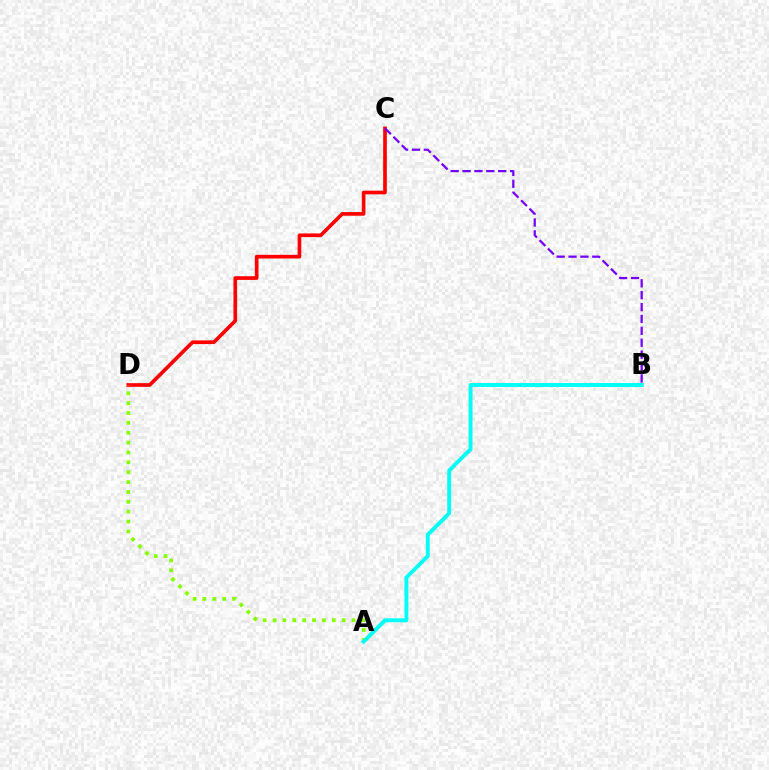{('C', 'D'): [{'color': '#ff0000', 'line_style': 'solid', 'thickness': 2.64}], ('A', 'D'): [{'color': '#84ff00', 'line_style': 'dotted', 'thickness': 2.68}], ('A', 'B'): [{'color': '#00fff6', 'line_style': 'solid', 'thickness': 2.81}], ('B', 'C'): [{'color': '#7200ff', 'line_style': 'dashed', 'thickness': 1.62}]}